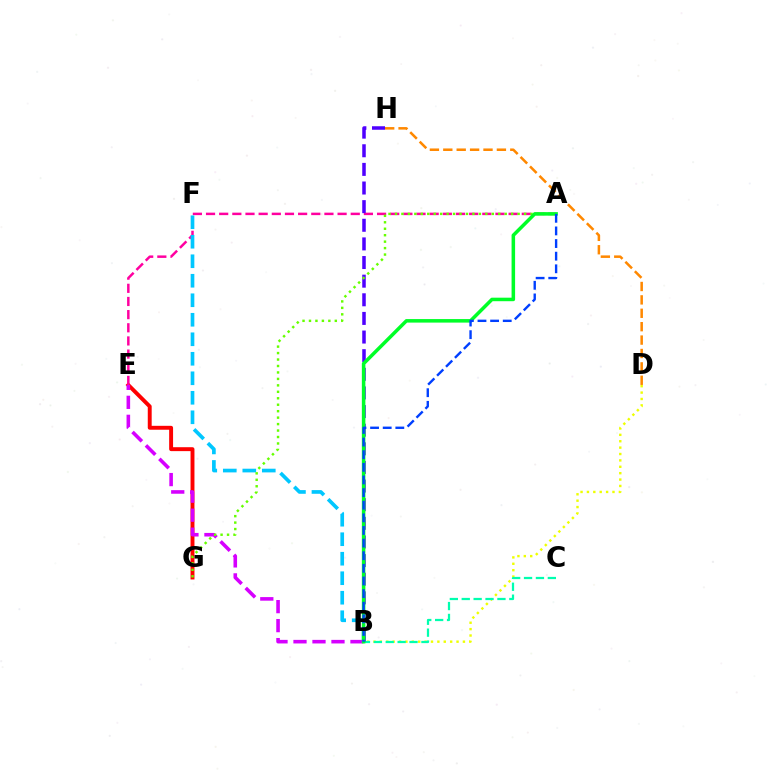{('B', 'D'): [{'color': '#eeff00', 'line_style': 'dotted', 'thickness': 1.74}], ('E', 'G'): [{'color': '#ff0000', 'line_style': 'solid', 'thickness': 2.82}], ('A', 'E'): [{'color': '#ff00a0', 'line_style': 'dashed', 'thickness': 1.79}], ('D', 'H'): [{'color': '#ff8800', 'line_style': 'dashed', 'thickness': 1.82}], ('B', 'F'): [{'color': '#00c7ff', 'line_style': 'dashed', 'thickness': 2.65}], ('B', 'C'): [{'color': '#00ffaf', 'line_style': 'dashed', 'thickness': 1.62}], ('B', 'E'): [{'color': '#d600ff', 'line_style': 'dashed', 'thickness': 2.58}], ('B', 'H'): [{'color': '#4f00ff', 'line_style': 'dashed', 'thickness': 2.53}], ('A', 'G'): [{'color': '#66ff00', 'line_style': 'dotted', 'thickness': 1.75}], ('A', 'B'): [{'color': '#00ff27', 'line_style': 'solid', 'thickness': 2.54}, {'color': '#003fff', 'line_style': 'dashed', 'thickness': 1.72}]}